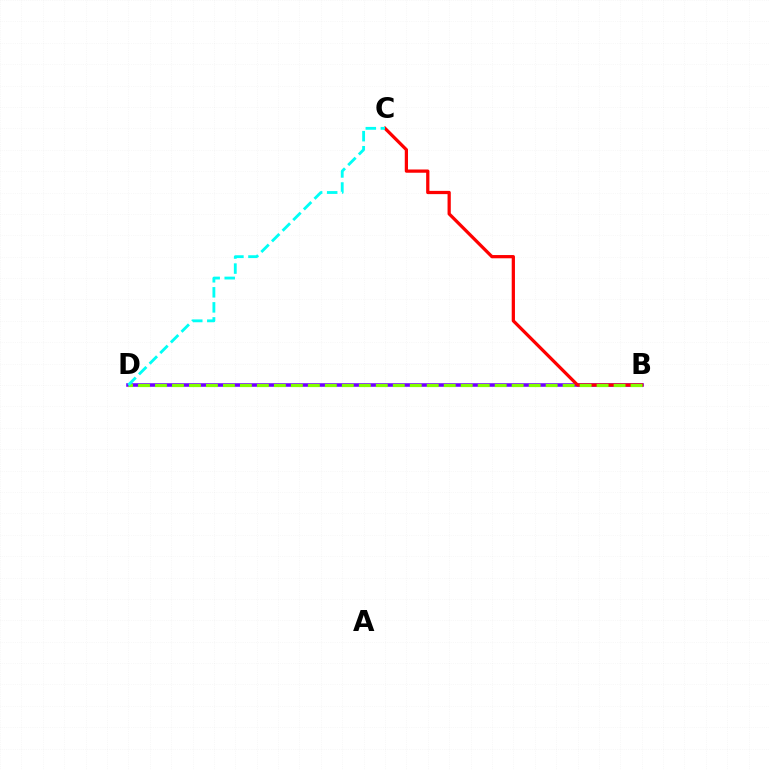{('B', 'D'): [{'color': '#7200ff', 'line_style': 'solid', 'thickness': 2.57}, {'color': '#84ff00', 'line_style': 'dashed', 'thickness': 2.31}], ('B', 'C'): [{'color': '#ff0000', 'line_style': 'solid', 'thickness': 2.34}], ('C', 'D'): [{'color': '#00fff6', 'line_style': 'dashed', 'thickness': 2.04}]}